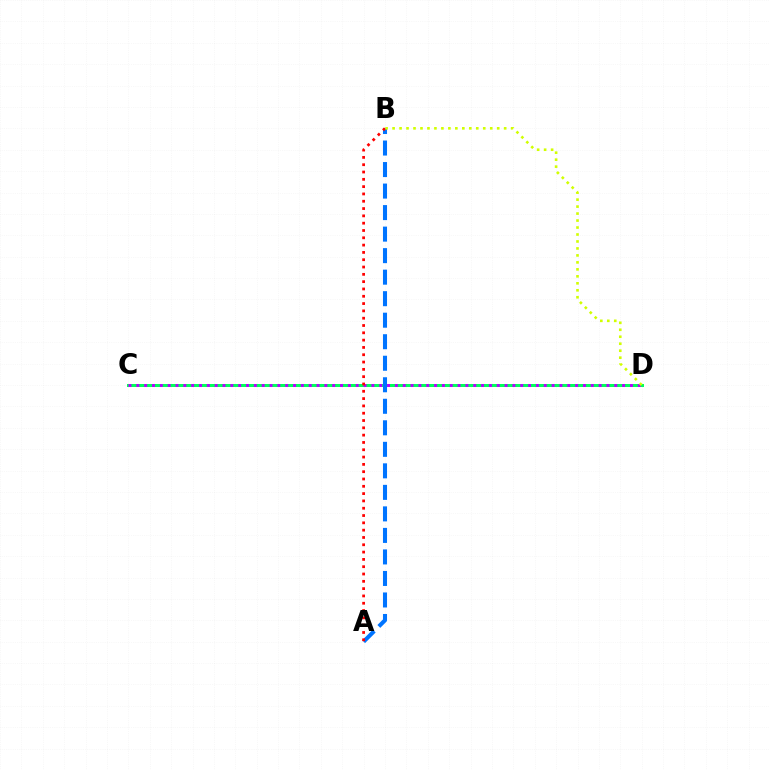{('C', 'D'): [{'color': '#00ff5c', 'line_style': 'solid', 'thickness': 2.17}, {'color': '#b900ff', 'line_style': 'dotted', 'thickness': 2.13}], ('A', 'B'): [{'color': '#0074ff', 'line_style': 'dashed', 'thickness': 2.92}, {'color': '#ff0000', 'line_style': 'dotted', 'thickness': 1.99}], ('B', 'D'): [{'color': '#d1ff00', 'line_style': 'dotted', 'thickness': 1.89}]}